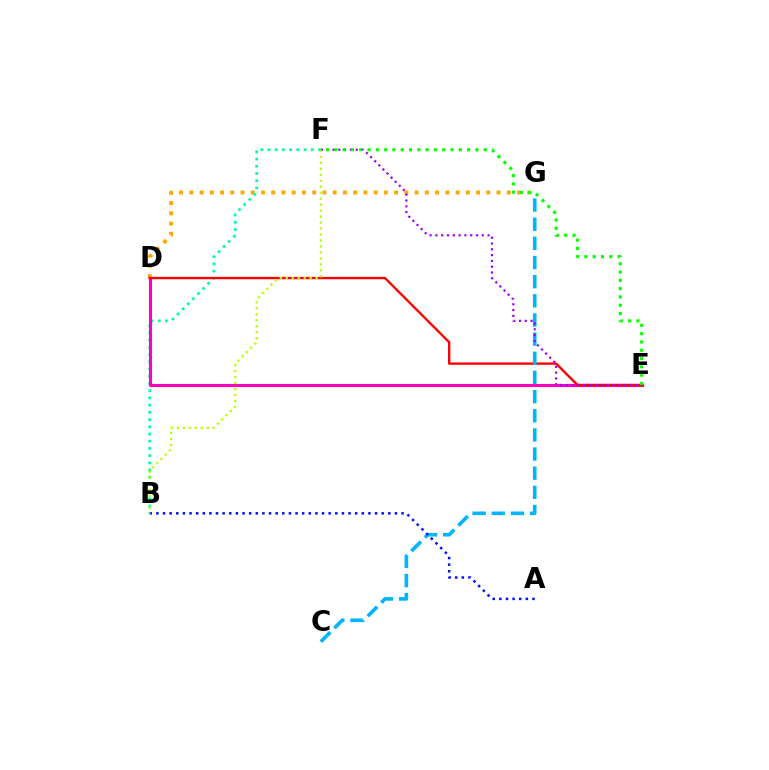{('D', 'G'): [{'color': '#ffa500', 'line_style': 'dotted', 'thickness': 2.78}], ('B', 'F'): [{'color': '#00ff9d', 'line_style': 'dotted', 'thickness': 1.96}, {'color': '#b3ff00', 'line_style': 'dotted', 'thickness': 1.62}], ('D', 'E'): [{'color': '#ff00bd', 'line_style': 'solid', 'thickness': 2.23}, {'color': '#ff0000', 'line_style': 'solid', 'thickness': 1.7}], ('C', 'G'): [{'color': '#00b5ff', 'line_style': 'dashed', 'thickness': 2.6}], ('E', 'F'): [{'color': '#9b00ff', 'line_style': 'dotted', 'thickness': 1.58}, {'color': '#08ff00', 'line_style': 'dotted', 'thickness': 2.25}], ('A', 'B'): [{'color': '#0010ff', 'line_style': 'dotted', 'thickness': 1.8}]}